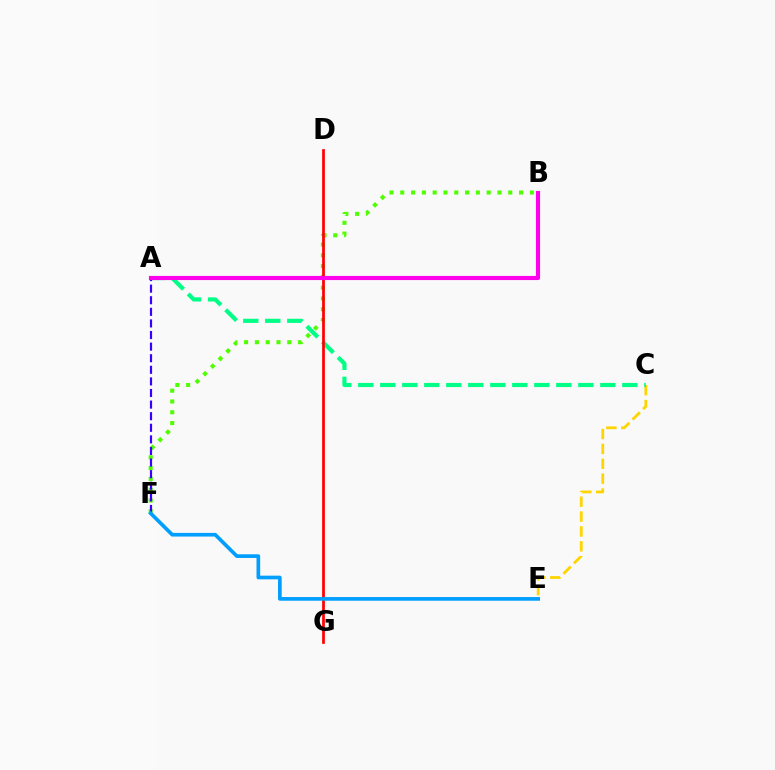{('B', 'F'): [{'color': '#4fff00', 'line_style': 'dotted', 'thickness': 2.93}], ('C', 'E'): [{'color': '#ffd500', 'line_style': 'dashed', 'thickness': 2.02}], ('A', 'C'): [{'color': '#00ff86', 'line_style': 'dashed', 'thickness': 2.99}], ('D', 'G'): [{'color': '#ff0000', 'line_style': 'solid', 'thickness': 1.96}], ('A', 'F'): [{'color': '#3700ff', 'line_style': 'dashed', 'thickness': 1.58}], ('A', 'B'): [{'color': '#ff00ed', 'line_style': 'solid', 'thickness': 2.97}], ('E', 'F'): [{'color': '#009eff', 'line_style': 'solid', 'thickness': 2.64}]}